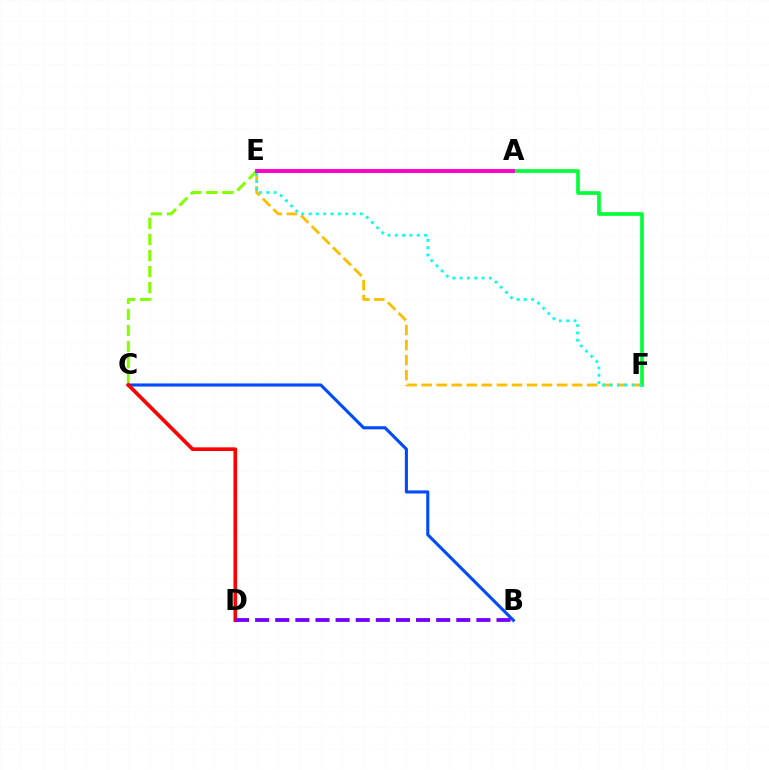{('E', 'F'): [{'color': '#ffbd00', 'line_style': 'dashed', 'thickness': 2.04}, {'color': '#00fff6', 'line_style': 'dotted', 'thickness': 1.99}], ('B', 'C'): [{'color': '#004bff', 'line_style': 'solid', 'thickness': 2.23}], ('A', 'F'): [{'color': '#00ff39', 'line_style': 'solid', 'thickness': 2.65}], ('C', 'E'): [{'color': '#84ff00', 'line_style': 'dashed', 'thickness': 2.18}], ('A', 'E'): [{'color': '#ff00cf', 'line_style': 'solid', 'thickness': 2.82}], ('C', 'D'): [{'color': '#ff0000', 'line_style': 'solid', 'thickness': 2.63}], ('B', 'D'): [{'color': '#7200ff', 'line_style': 'dashed', 'thickness': 2.73}]}